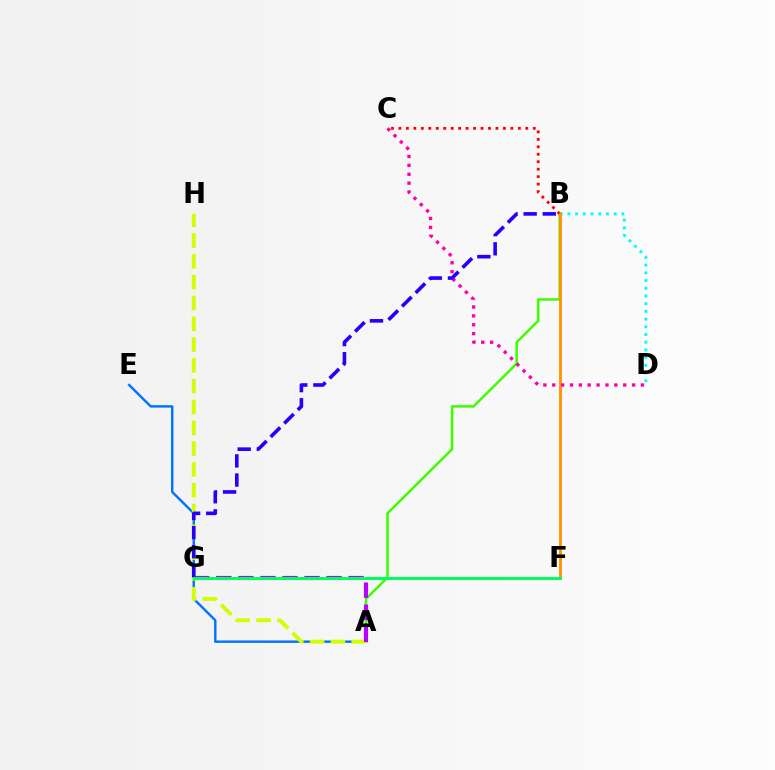{('A', 'E'): [{'color': '#0074ff', 'line_style': 'solid', 'thickness': 1.75}], ('A', 'B'): [{'color': '#3dff00', 'line_style': 'solid', 'thickness': 1.82}], ('B', 'D'): [{'color': '#00fff6', 'line_style': 'dotted', 'thickness': 2.09}], ('B', 'C'): [{'color': '#ff0000', 'line_style': 'dotted', 'thickness': 2.03}], ('A', 'H'): [{'color': '#d1ff00', 'line_style': 'dashed', 'thickness': 2.83}], ('A', 'G'): [{'color': '#b900ff', 'line_style': 'dashed', 'thickness': 3.0}], ('B', 'F'): [{'color': '#ff9400', 'line_style': 'solid', 'thickness': 2.07}], ('C', 'D'): [{'color': '#ff00ac', 'line_style': 'dotted', 'thickness': 2.41}], ('B', 'G'): [{'color': '#2500ff', 'line_style': 'dashed', 'thickness': 2.6}], ('F', 'G'): [{'color': '#00ff5c', 'line_style': 'solid', 'thickness': 2.17}]}